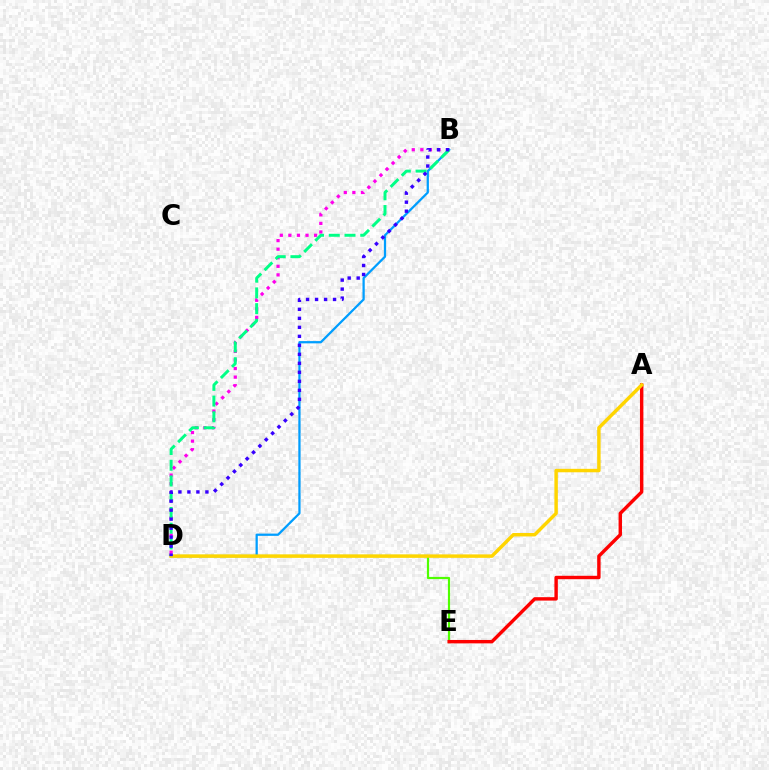{('D', 'E'): [{'color': '#4fff00', 'line_style': 'solid', 'thickness': 1.58}], ('B', 'D'): [{'color': '#ff00ed', 'line_style': 'dotted', 'thickness': 2.33}, {'color': '#009eff', 'line_style': 'solid', 'thickness': 1.63}, {'color': '#00ff86', 'line_style': 'dashed', 'thickness': 2.14}, {'color': '#3700ff', 'line_style': 'dotted', 'thickness': 2.45}], ('A', 'E'): [{'color': '#ff0000', 'line_style': 'solid', 'thickness': 2.46}], ('A', 'D'): [{'color': '#ffd500', 'line_style': 'solid', 'thickness': 2.48}]}